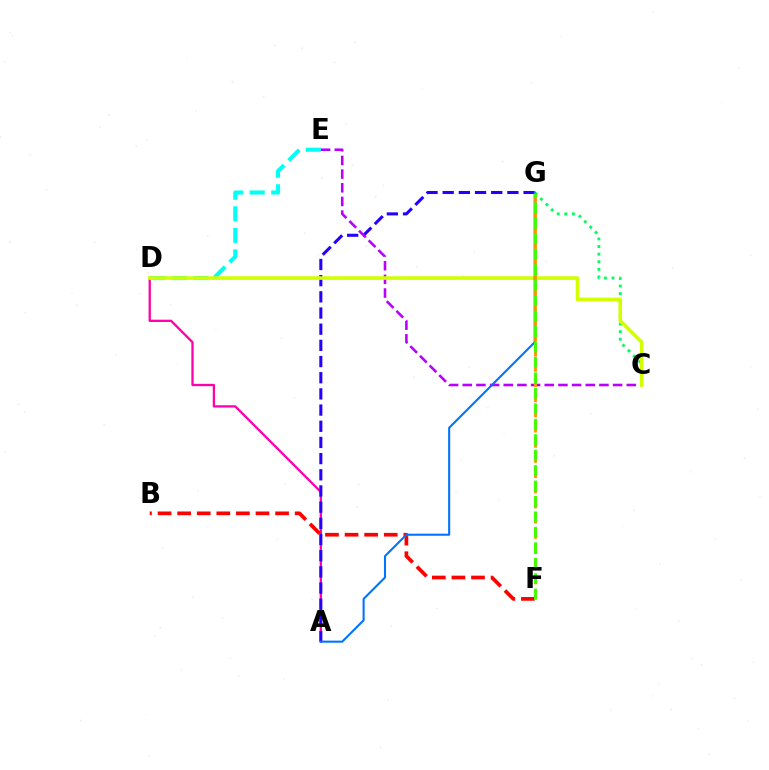{('A', 'D'): [{'color': '#ff00ac', 'line_style': 'solid', 'thickness': 1.65}], ('C', 'G'): [{'color': '#00ff5c', 'line_style': 'dotted', 'thickness': 2.07}], ('D', 'E'): [{'color': '#00fff6', 'line_style': 'dashed', 'thickness': 2.93}], ('A', 'G'): [{'color': '#2500ff', 'line_style': 'dashed', 'thickness': 2.2}, {'color': '#0074ff', 'line_style': 'solid', 'thickness': 1.51}], ('C', 'E'): [{'color': '#b900ff', 'line_style': 'dashed', 'thickness': 1.86}], ('B', 'F'): [{'color': '#ff0000', 'line_style': 'dashed', 'thickness': 2.66}], ('C', 'D'): [{'color': '#d1ff00', 'line_style': 'solid', 'thickness': 2.58}], ('F', 'G'): [{'color': '#ff9400', 'line_style': 'dashed', 'thickness': 2.06}, {'color': '#3dff00', 'line_style': 'dashed', 'thickness': 2.1}]}